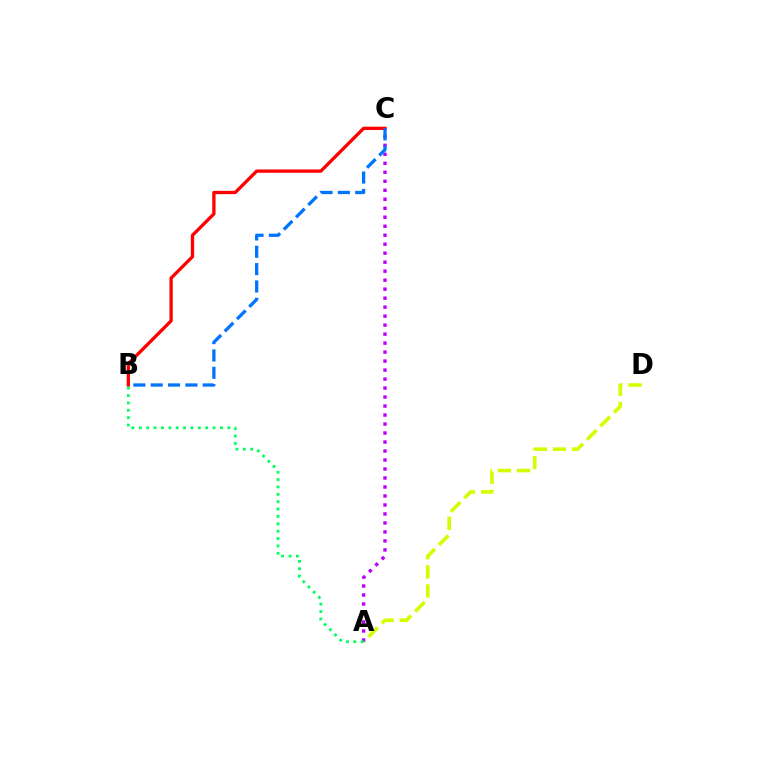{('B', 'C'): [{'color': '#ff0000', 'line_style': 'solid', 'thickness': 2.37}, {'color': '#0074ff', 'line_style': 'dashed', 'thickness': 2.36}], ('A', 'D'): [{'color': '#d1ff00', 'line_style': 'dashed', 'thickness': 2.6}], ('A', 'C'): [{'color': '#b900ff', 'line_style': 'dotted', 'thickness': 2.44}], ('A', 'B'): [{'color': '#00ff5c', 'line_style': 'dotted', 'thickness': 2.0}]}